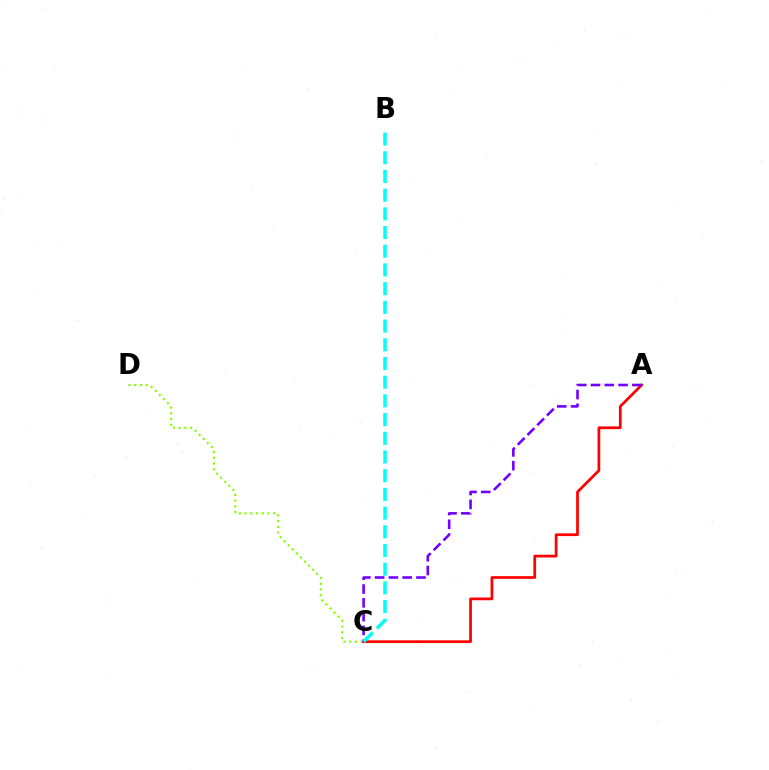{('C', 'D'): [{'color': '#84ff00', 'line_style': 'dotted', 'thickness': 1.56}], ('A', 'C'): [{'color': '#ff0000', 'line_style': 'solid', 'thickness': 1.96}, {'color': '#7200ff', 'line_style': 'dashed', 'thickness': 1.87}], ('B', 'C'): [{'color': '#00fff6', 'line_style': 'dashed', 'thickness': 2.54}]}